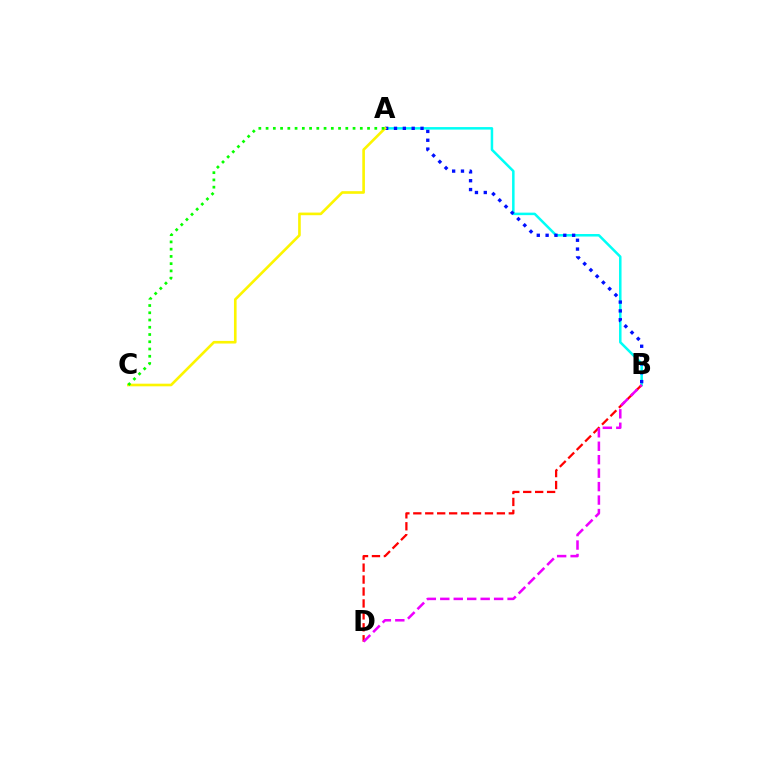{('A', 'B'): [{'color': '#00fff6', 'line_style': 'solid', 'thickness': 1.81}, {'color': '#0010ff', 'line_style': 'dotted', 'thickness': 2.4}], ('A', 'C'): [{'color': '#fcf500', 'line_style': 'solid', 'thickness': 1.89}, {'color': '#08ff00', 'line_style': 'dotted', 'thickness': 1.97}], ('B', 'D'): [{'color': '#ff0000', 'line_style': 'dashed', 'thickness': 1.62}, {'color': '#ee00ff', 'line_style': 'dashed', 'thickness': 1.83}]}